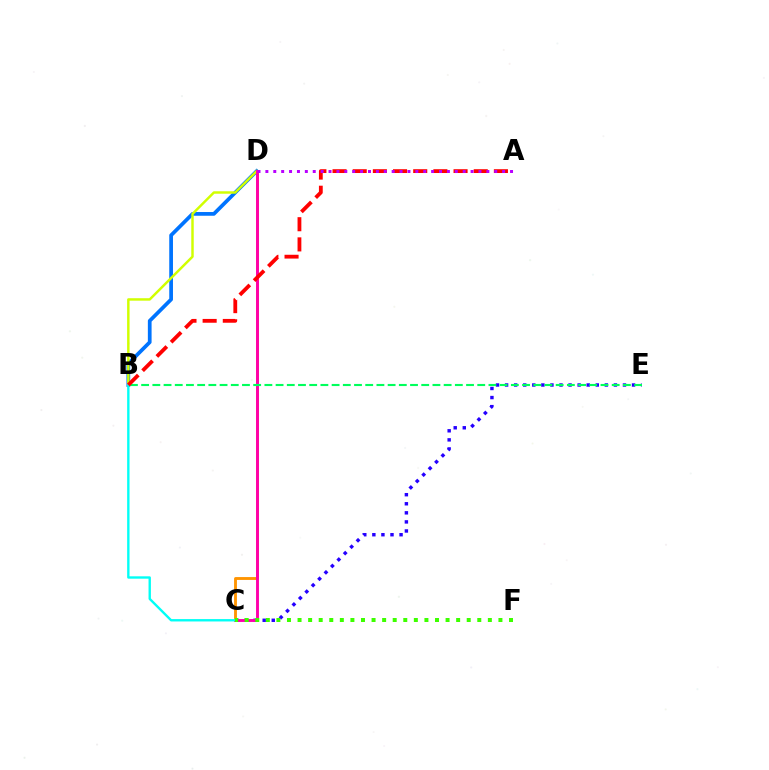{('C', 'D'): [{'color': '#ff9400', 'line_style': 'solid', 'thickness': 2.06}, {'color': '#ff00ac', 'line_style': 'solid', 'thickness': 2.08}], ('B', 'D'): [{'color': '#0074ff', 'line_style': 'solid', 'thickness': 2.69}, {'color': '#d1ff00', 'line_style': 'solid', 'thickness': 1.77}], ('C', 'E'): [{'color': '#2500ff', 'line_style': 'dotted', 'thickness': 2.46}], ('B', 'C'): [{'color': '#00fff6', 'line_style': 'solid', 'thickness': 1.71}], ('B', 'E'): [{'color': '#00ff5c', 'line_style': 'dashed', 'thickness': 1.52}], ('A', 'B'): [{'color': '#ff0000', 'line_style': 'dashed', 'thickness': 2.74}], ('C', 'F'): [{'color': '#3dff00', 'line_style': 'dotted', 'thickness': 2.87}], ('A', 'D'): [{'color': '#b900ff', 'line_style': 'dotted', 'thickness': 2.14}]}